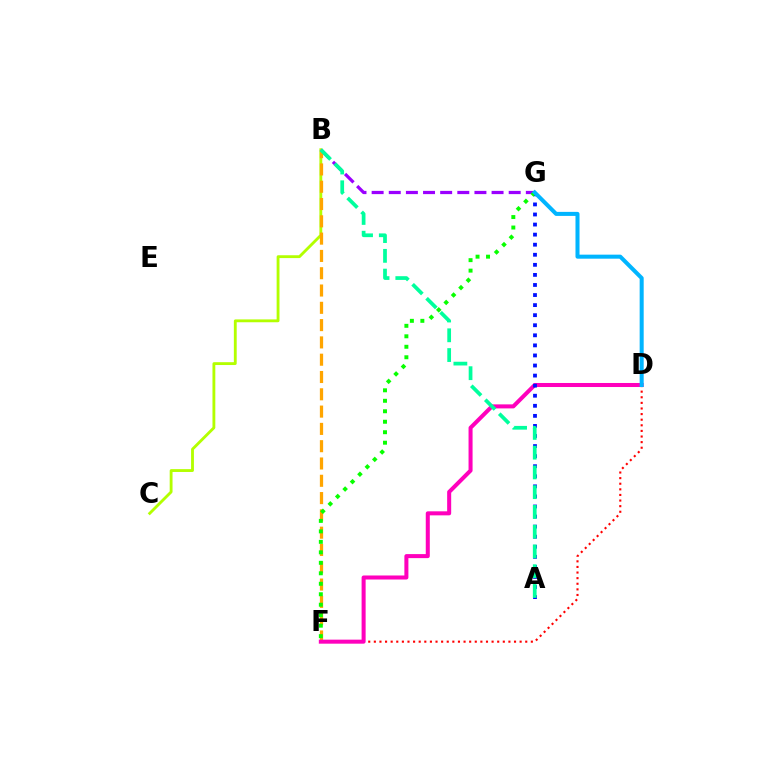{('B', 'C'): [{'color': '#b3ff00', 'line_style': 'solid', 'thickness': 2.05}], ('D', 'F'): [{'color': '#ff0000', 'line_style': 'dotted', 'thickness': 1.52}, {'color': '#ff00bd', 'line_style': 'solid', 'thickness': 2.9}], ('B', 'G'): [{'color': '#9b00ff', 'line_style': 'dashed', 'thickness': 2.33}], ('B', 'F'): [{'color': '#ffa500', 'line_style': 'dashed', 'thickness': 2.35}], ('A', 'G'): [{'color': '#0010ff', 'line_style': 'dotted', 'thickness': 2.74}], ('F', 'G'): [{'color': '#08ff00', 'line_style': 'dotted', 'thickness': 2.85}], ('D', 'G'): [{'color': '#00b5ff', 'line_style': 'solid', 'thickness': 2.9}], ('A', 'B'): [{'color': '#00ff9d', 'line_style': 'dashed', 'thickness': 2.68}]}